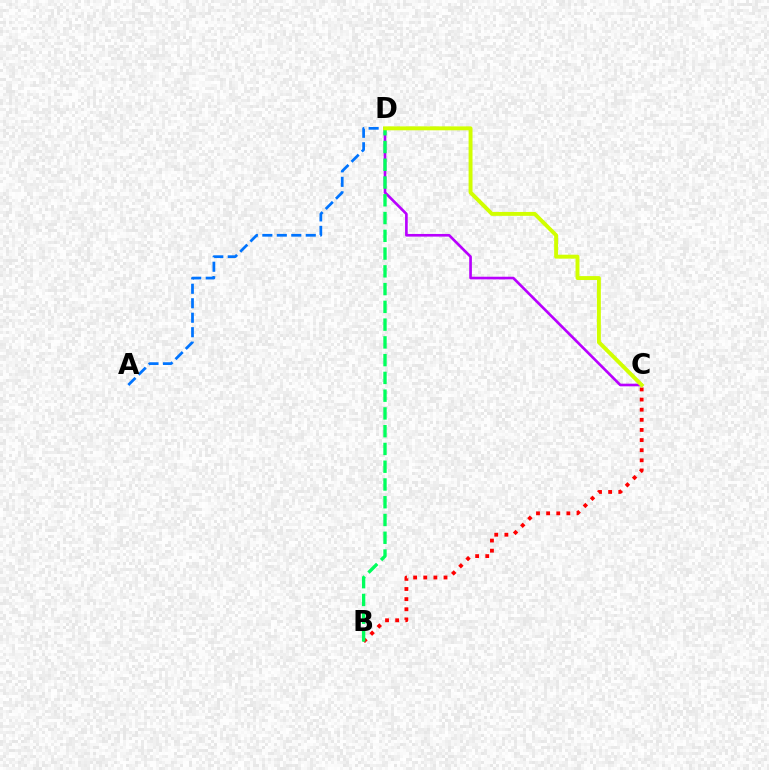{('A', 'D'): [{'color': '#0074ff', 'line_style': 'dashed', 'thickness': 1.97}], ('C', 'D'): [{'color': '#b900ff', 'line_style': 'solid', 'thickness': 1.9}, {'color': '#d1ff00', 'line_style': 'solid', 'thickness': 2.83}], ('B', 'C'): [{'color': '#ff0000', 'line_style': 'dotted', 'thickness': 2.75}], ('B', 'D'): [{'color': '#00ff5c', 'line_style': 'dashed', 'thickness': 2.41}]}